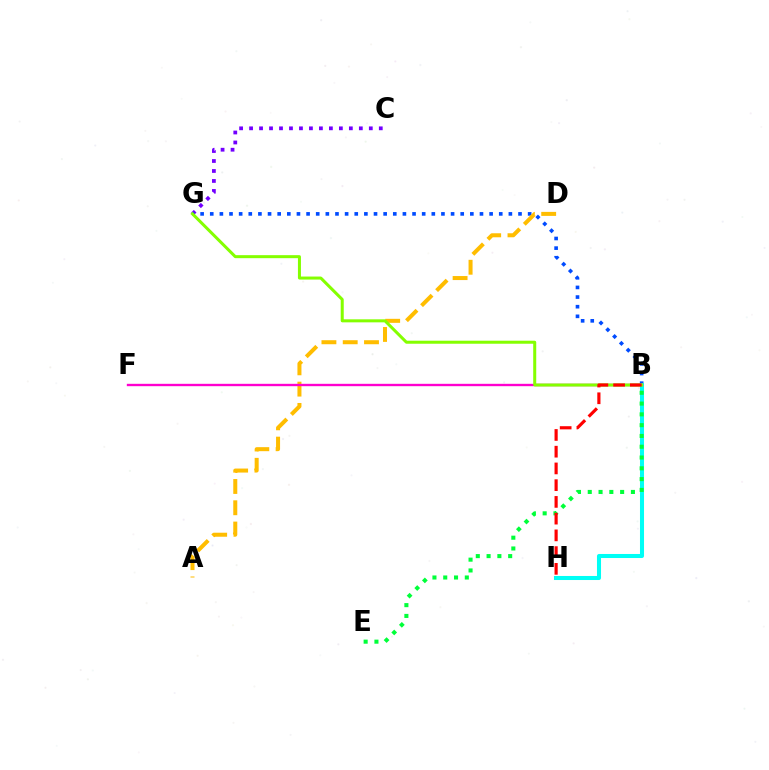{('C', 'G'): [{'color': '#7200ff', 'line_style': 'dotted', 'thickness': 2.71}], ('B', 'G'): [{'color': '#004bff', 'line_style': 'dotted', 'thickness': 2.62}, {'color': '#84ff00', 'line_style': 'solid', 'thickness': 2.17}], ('B', 'H'): [{'color': '#00fff6', 'line_style': 'solid', 'thickness': 2.91}, {'color': '#ff0000', 'line_style': 'dashed', 'thickness': 2.27}], ('A', 'D'): [{'color': '#ffbd00', 'line_style': 'dashed', 'thickness': 2.89}], ('B', 'E'): [{'color': '#00ff39', 'line_style': 'dotted', 'thickness': 2.93}], ('B', 'F'): [{'color': '#ff00cf', 'line_style': 'solid', 'thickness': 1.7}]}